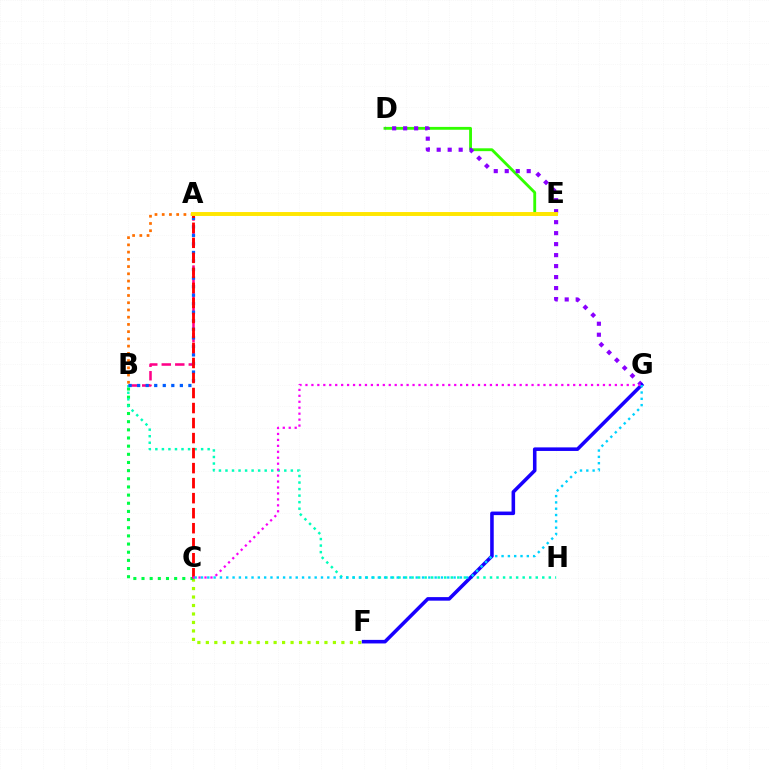{('C', 'F'): [{'color': '#a2ff00', 'line_style': 'dotted', 'thickness': 2.3}], ('A', 'B'): [{'color': '#ff0088', 'line_style': 'dashed', 'thickness': 1.84}, {'color': '#005dff', 'line_style': 'dotted', 'thickness': 2.32}, {'color': '#ff7000', 'line_style': 'dotted', 'thickness': 1.96}], ('D', 'E'): [{'color': '#31ff00', 'line_style': 'solid', 'thickness': 2.05}], ('B', 'C'): [{'color': '#00ff45', 'line_style': 'dotted', 'thickness': 2.22}], ('D', 'G'): [{'color': '#8a00ff', 'line_style': 'dotted', 'thickness': 2.98}], ('B', 'H'): [{'color': '#00ffbb', 'line_style': 'dotted', 'thickness': 1.78}], ('F', 'G'): [{'color': '#1900ff', 'line_style': 'solid', 'thickness': 2.57}], ('A', 'C'): [{'color': '#ff0000', 'line_style': 'dashed', 'thickness': 2.04}], ('C', 'G'): [{'color': '#fa00f9', 'line_style': 'dotted', 'thickness': 1.62}, {'color': '#00d3ff', 'line_style': 'dotted', 'thickness': 1.72}], ('A', 'E'): [{'color': '#ffe600', 'line_style': 'solid', 'thickness': 2.82}]}